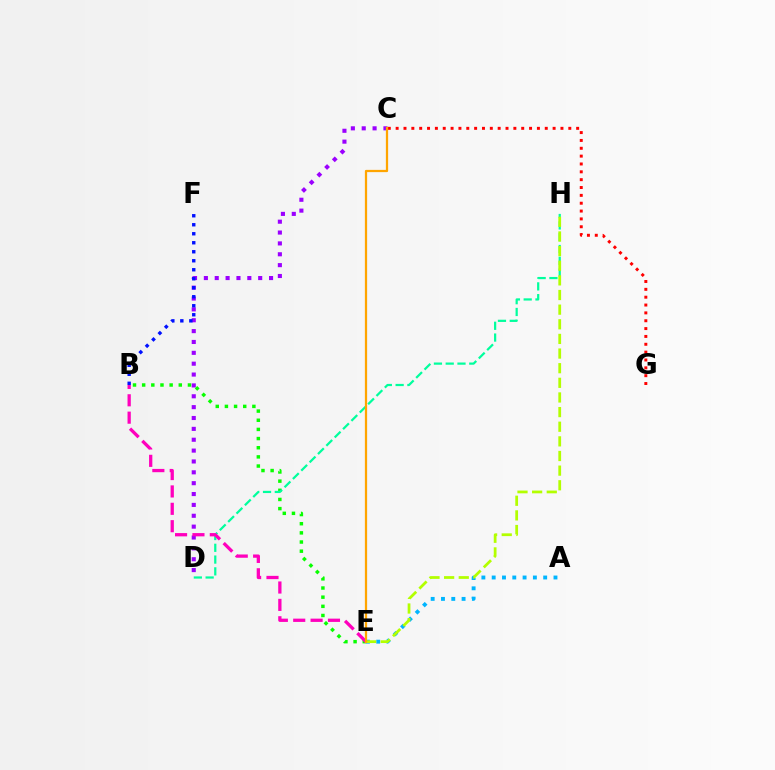{('A', 'E'): [{'color': '#00b5ff', 'line_style': 'dotted', 'thickness': 2.8}], ('C', 'D'): [{'color': '#9b00ff', 'line_style': 'dotted', 'thickness': 2.95}], ('B', 'E'): [{'color': '#08ff00', 'line_style': 'dotted', 'thickness': 2.49}, {'color': '#ff00bd', 'line_style': 'dashed', 'thickness': 2.36}], ('D', 'H'): [{'color': '#00ff9d', 'line_style': 'dashed', 'thickness': 1.6}], ('E', 'H'): [{'color': '#b3ff00', 'line_style': 'dashed', 'thickness': 1.99}], ('C', 'G'): [{'color': '#ff0000', 'line_style': 'dotted', 'thickness': 2.13}], ('B', 'F'): [{'color': '#0010ff', 'line_style': 'dotted', 'thickness': 2.45}], ('C', 'E'): [{'color': '#ffa500', 'line_style': 'solid', 'thickness': 1.62}]}